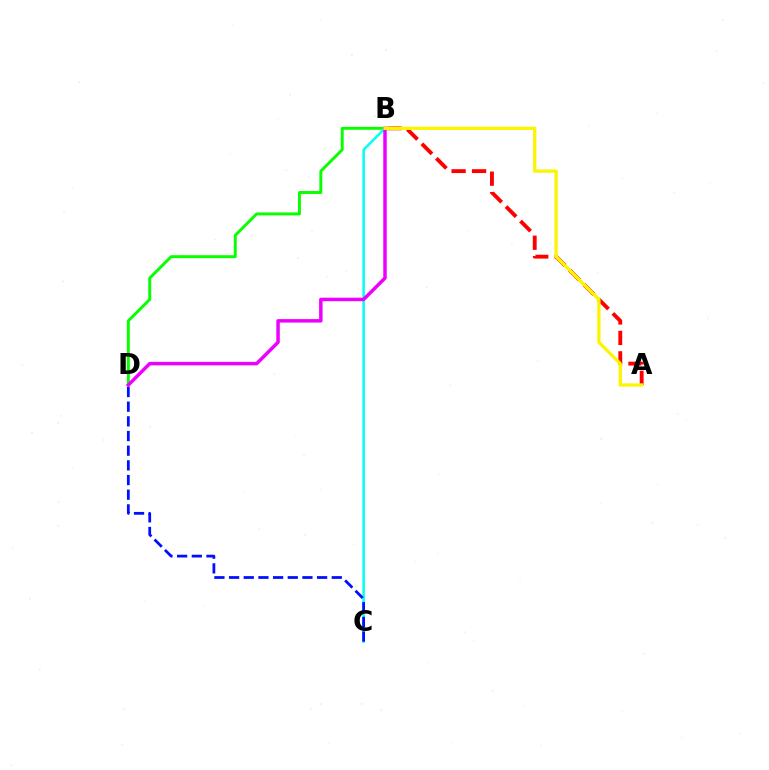{('B', 'D'): [{'color': '#08ff00', 'line_style': 'solid', 'thickness': 2.12}, {'color': '#ee00ff', 'line_style': 'solid', 'thickness': 2.5}], ('A', 'B'): [{'color': '#ff0000', 'line_style': 'dashed', 'thickness': 2.78}, {'color': '#fcf500', 'line_style': 'solid', 'thickness': 2.36}], ('B', 'C'): [{'color': '#00fff6', 'line_style': 'solid', 'thickness': 1.8}], ('C', 'D'): [{'color': '#0010ff', 'line_style': 'dashed', 'thickness': 1.99}]}